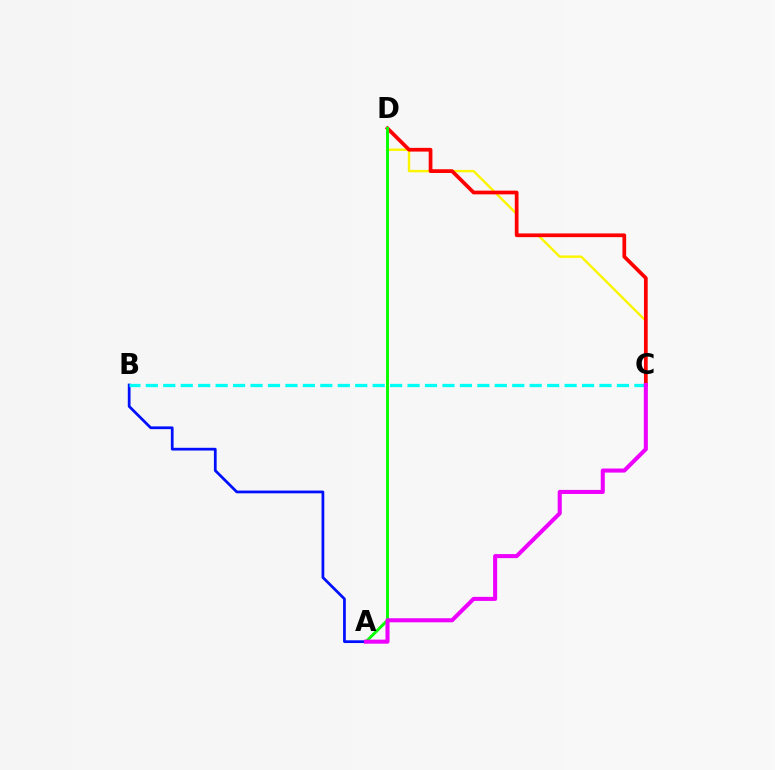{('C', 'D'): [{'color': '#fcf500', 'line_style': 'solid', 'thickness': 1.73}, {'color': '#ff0000', 'line_style': 'solid', 'thickness': 2.68}], ('A', 'B'): [{'color': '#0010ff', 'line_style': 'solid', 'thickness': 1.98}], ('B', 'C'): [{'color': '#00fff6', 'line_style': 'dashed', 'thickness': 2.37}], ('A', 'D'): [{'color': '#08ff00', 'line_style': 'solid', 'thickness': 2.11}], ('A', 'C'): [{'color': '#ee00ff', 'line_style': 'solid', 'thickness': 2.92}]}